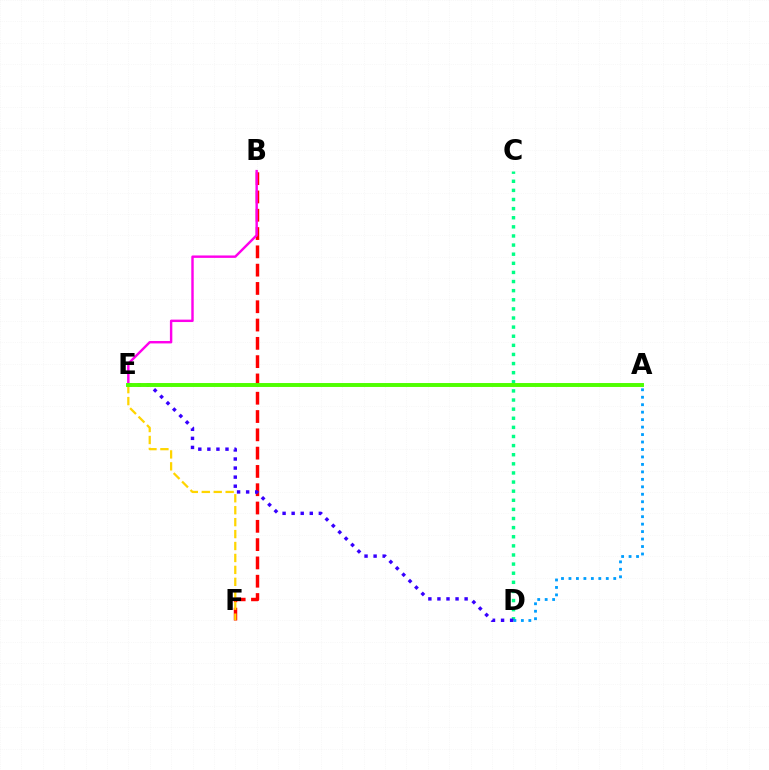{('B', 'F'): [{'color': '#ff0000', 'line_style': 'dashed', 'thickness': 2.49}], ('B', 'E'): [{'color': '#ff00ed', 'line_style': 'solid', 'thickness': 1.75}], ('C', 'D'): [{'color': '#00ff86', 'line_style': 'dotted', 'thickness': 2.48}], ('E', 'F'): [{'color': '#ffd500', 'line_style': 'dashed', 'thickness': 1.62}], ('A', 'D'): [{'color': '#009eff', 'line_style': 'dotted', 'thickness': 2.03}], ('D', 'E'): [{'color': '#3700ff', 'line_style': 'dotted', 'thickness': 2.46}], ('A', 'E'): [{'color': '#4fff00', 'line_style': 'solid', 'thickness': 2.83}]}